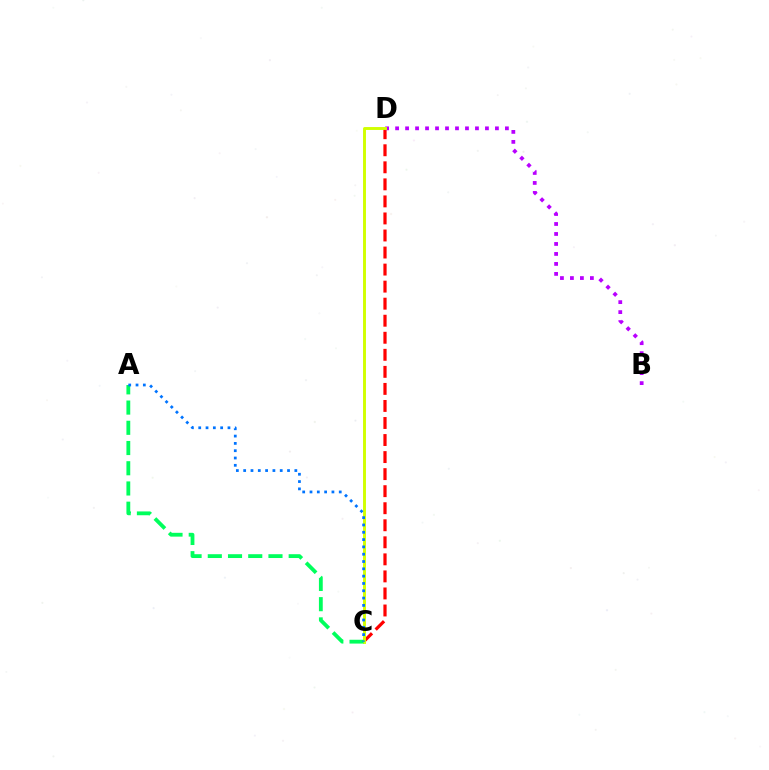{('C', 'D'): [{'color': '#ff0000', 'line_style': 'dashed', 'thickness': 2.32}, {'color': '#d1ff00', 'line_style': 'solid', 'thickness': 2.1}], ('B', 'D'): [{'color': '#b900ff', 'line_style': 'dotted', 'thickness': 2.71}], ('A', 'C'): [{'color': '#00ff5c', 'line_style': 'dashed', 'thickness': 2.75}, {'color': '#0074ff', 'line_style': 'dotted', 'thickness': 1.99}]}